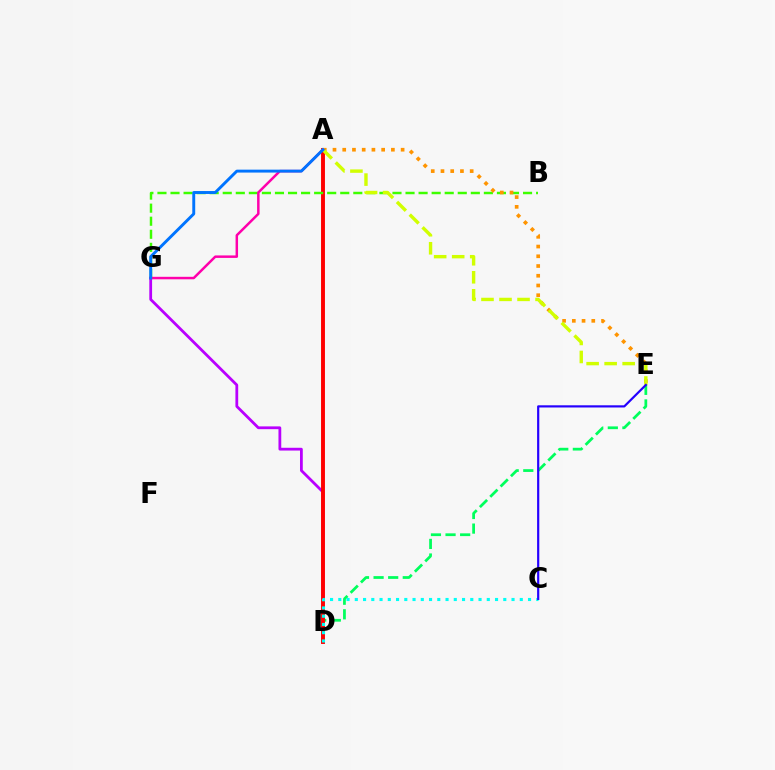{('D', 'E'): [{'color': '#00ff5c', 'line_style': 'dashed', 'thickness': 1.98}], ('D', 'G'): [{'color': '#b900ff', 'line_style': 'solid', 'thickness': 2.0}], ('A', 'D'): [{'color': '#ff0000', 'line_style': 'solid', 'thickness': 2.81}], ('C', 'D'): [{'color': '#00fff6', 'line_style': 'dotted', 'thickness': 2.24}], ('B', 'G'): [{'color': '#3dff00', 'line_style': 'dashed', 'thickness': 1.77}], ('A', 'E'): [{'color': '#ff9400', 'line_style': 'dotted', 'thickness': 2.64}, {'color': '#d1ff00', 'line_style': 'dashed', 'thickness': 2.45}], ('C', 'E'): [{'color': '#2500ff', 'line_style': 'solid', 'thickness': 1.57}], ('A', 'G'): [{'color': '#ff00ac', 'line_style': 'solid', 'thickness': 1.79}, {'color': '#0074ff', 'line_style': 'solid', 'thickness': 2.1}]}